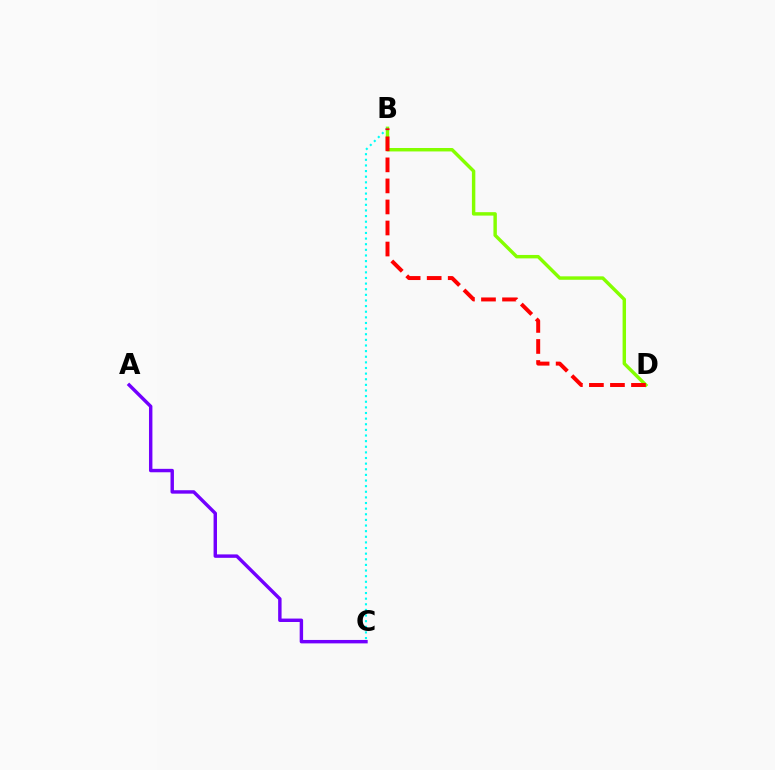{('B', 'D'): [{'color': '#84ff00', 'line_style': 'solid', 'thickness': 2.47}, {'color': '#ff0000', 'line_style': 'dashed', 'thickness': 2.86}], ('A', 'C'): [{'color': '#7200ff', 'line_style': 'solid', 'thickness': 2.47}], ('B', 'C'): [{'color': '#00fff6', 'line_style': 'dotted', 'thickness': 1.53}]}